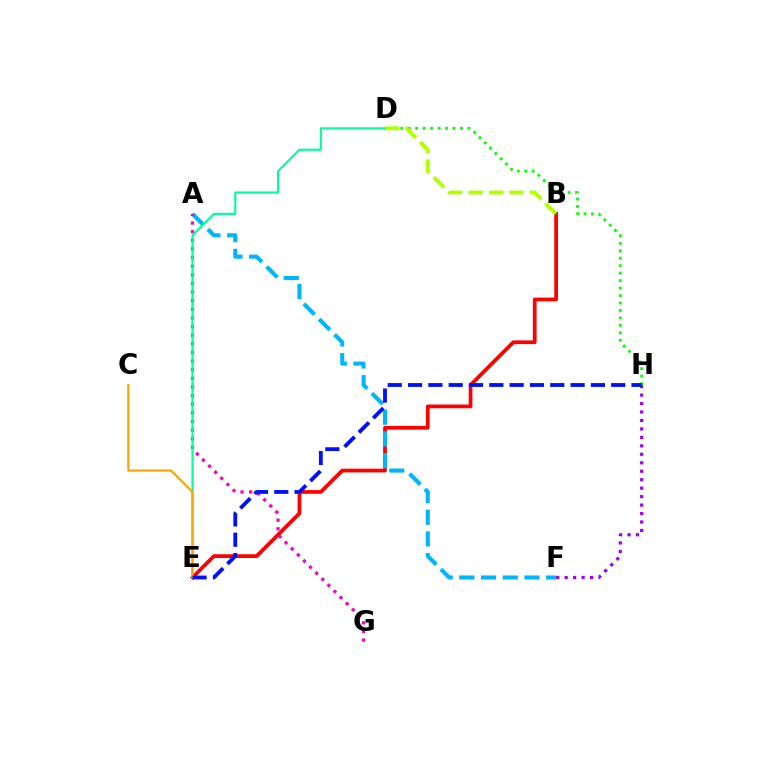{('D', 'H'): [{'color': '#08ff00', 'line_style': 'dotted', 'thickness': 2.03}], ('B', 'E'): [{'color': '#ff0000', 'line_style': 'solid', 'thickness': 2.69}], ('A', 'F'): [{'color': '#00b5ff', 'line_style': 'dashed', 'thickness': 2.95}], ('F', 'H'): [{'color': '#9b00ff', 'line_style': 'dotted', 'thickness': 2.3}], ('A', 'G'): [{'color': '#ff00bd', 'line_style': 'dotted', 'thickness': 2.34}], ('B', 'D'): [{'color': '#b3ff00', 'line_style': 'dashed', 'thickness': 2.77}], ('D', 'E'): [{'color': '#00ff9d', 'line_style': 'solid', 'thickness': 1.55}], ('C', 'E'): [{'color': '#ffa500', 'line_style': 'solid', 'thickness': 1.59}], ('E', 'H'): [{'color': '#0010ff', 'line_style': 'dashed', 'thickness': 2.76}]}